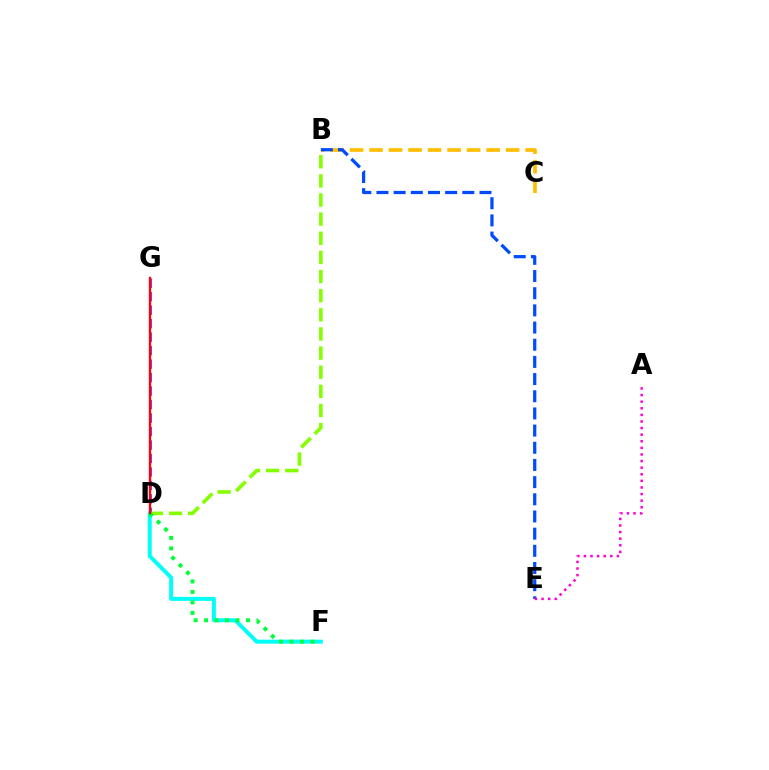{('B', 'C'): [{'color': '#ffbd00', 'line_style': 'dashed', 'thickness': 2.65}], ('B', 'D'): [{'color': '#84ff00', 'line_style': 'dashed', 'thickness': 2.6}], ('B', 'E'): [{'color': '#004bff', 'line_style': 'dashed', 'thickness': 2.33}], ('D', 'G'): [{'color': '#7200ff', 'line_style': 'dashed', 'thickness': 1.83}, {'color': '#ff0000', 'line_style': 'solid', 'thickness': 1.66}], ('D', 'F'): [{'color': '#00fff6', 'line_style': 'solid', 'thickness': 2.87}, {'color': '#00ff39', 'line_style': 'dotted', 'thickness': 2.85}], ('A', 'E'): [{'color': '#ff00cf', 'line_style': 'dotted', 'thickness': 1.79}]}